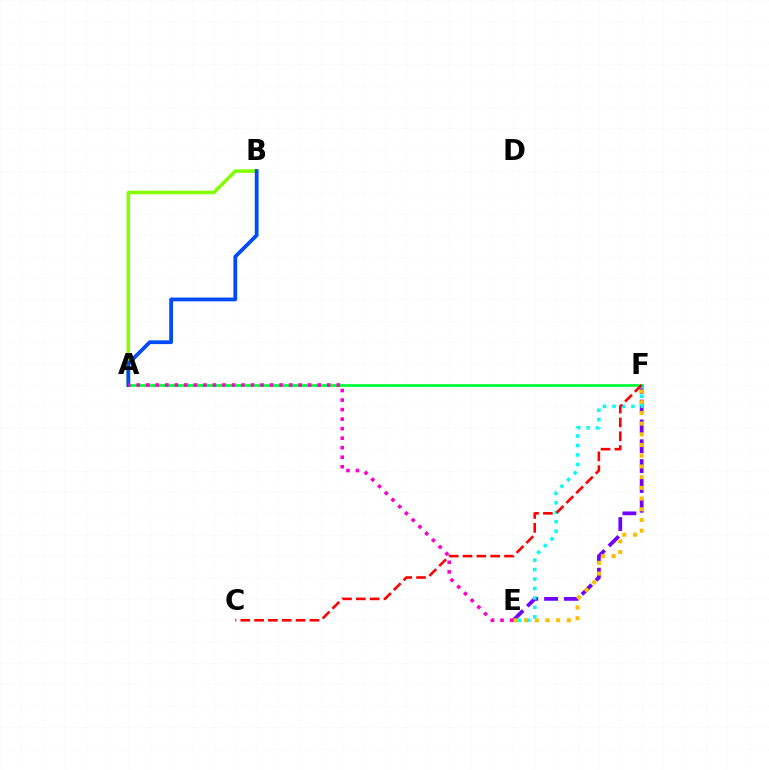{('E', 'F'): [{'color': '#7200ff', 'line_style': 'dashed', 'thickness': 2.69}, {'color': '#ffbd00', 'line_style': 'dotted', 'thickness': 2.91}, {'color': '#00fff6', 'line_style': 'dotted', 'thickness': 2.57}], ('A', 'B'): [{'color': '#84ff00', 'line_style': 'solid', 'thickness': 2.55}, {'color': '#004bff', 'line_style': 'solid', 'thickness': 2.71}], ('A', 'F'): [{'color': '#00ff39', 'line_style': 'solid', 'thickness': 1.96}], ('C', 'F'): [{'color': '#ff0000', 'line_style': 'dashed', 'thickness': 1.88}], ('A', 'E'): [{'color': '#ff00cf', 'line_style': 'dotted', 'thickness': 2.59}]}